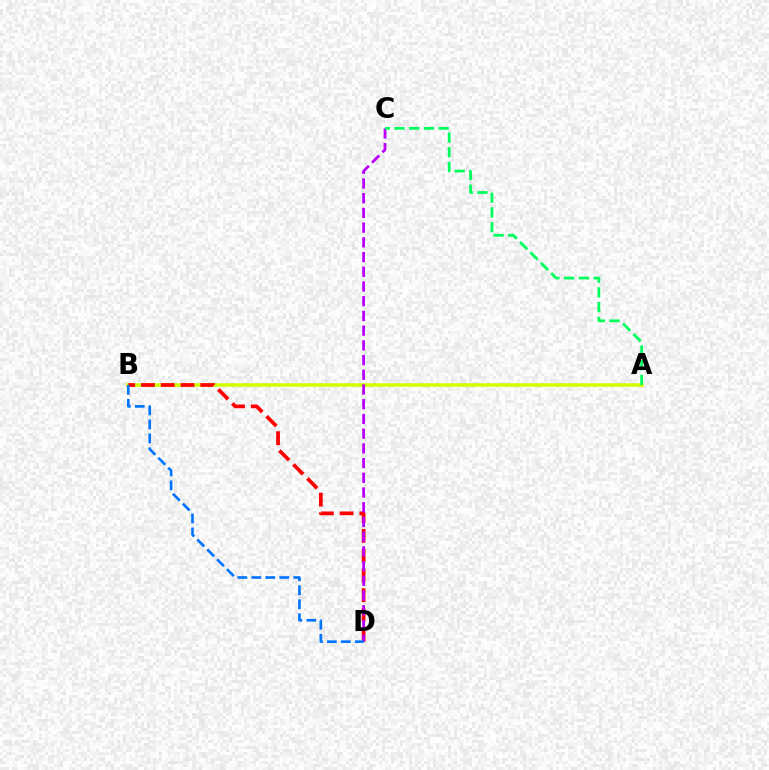{('A', 'B'): [{'color': '#d1ff00', 'line_style': 'solid', 'thickness': 2.54}], ('B', 'D'): [{'color': '#ff0000', 'line_style': 'dashed', 'thickness': 2.69}, {'color': '#0074ff', 'line_style': 'dashed', 'thickness': 1.9}], ('C', 'D'): [{'color': '#b900ff', 'line_style': 'dashed', 'thickness': 2.0}], ('A', 'C'): [{'color': '#00ff5c', 'line_style': 'dashed', 'thickness': 2.0}]}